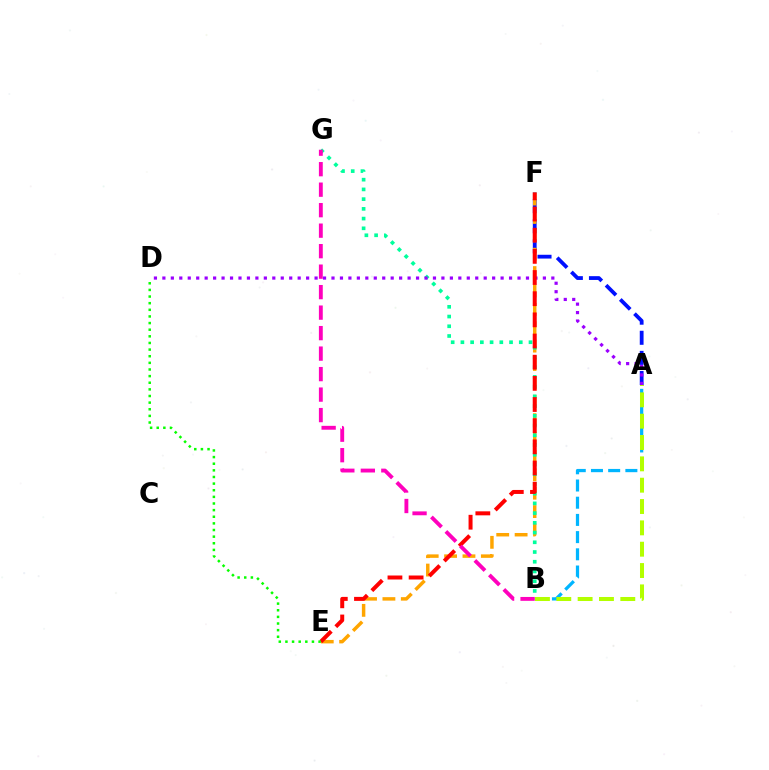{('A', 'B'): [{'color': '#00b5ff', 'line_style': 'dashed', 'thickness': 2.34}, {'color': '#b3ff00', 'line_style': 'dashed', 'thickness': 2.9}], ('A', 'F'): [{'color': '#0010ff', 'line_style': 'dashed', 'thickness': 2.73}], ('E', 'F'): [{'color': '#ffa500', 'line_style': 'dashed', 'thickness': 2.5}, {'color': '#ff0000', 'line_style': 'dashed', 'thickness': 2.88}], ('B', 'G'): [{'color': '#00ff9d', 'line_style': 'dotted', 'thickness': 2.64}, {'color': '#ff00bd', 'line_style': 'dashed', 'thickness': 2.78}], ('A', 'D'): [{'color': '#9b00ff', 'line_style': 'dotted', 'thickness': 2.3}], ('D', 'E'): [{'color': '#08ff00', 'line_style': 'dotted', 'thickness': 1.8}]}